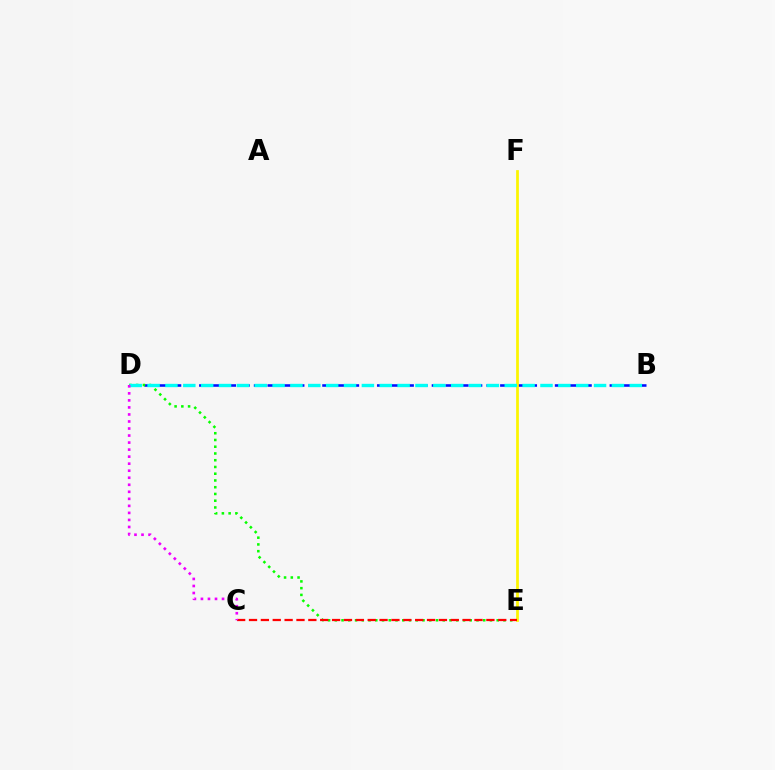{('B', 'D'): [{'color': '#0010ff', 'line_style': 'dashed', 'thickness': 1.86}, {'color': '#00fff6', 'line_style': 'dashed', 'thickness': 2.43}], ('D', 'E'): [{'color': '#08ff00', 'line_style': 'dotted', 'thickness': 1.83}], ('E', 'F'): [{'color': '#fcf500', 'line_style': 'solid', 'thickness': 1.98}], ('C', 'E'): [{'color': '#ff0000', 'line_style': 'dashed', 'thickness': 1.61}], ('C', 'D'): [{'color': '#ee00ff', 'line_style': 'dotted', 'thickness': 1.91}]}